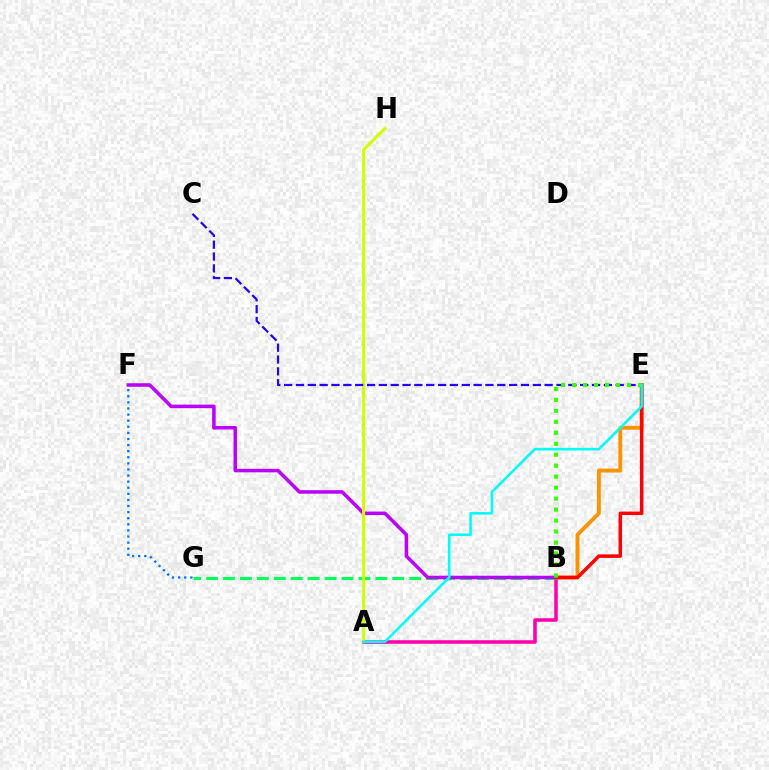{('A', 'B'): [{'color': '#ff00ac', 'line_style': 'solid', 'thickness': 2.54}], ('B', 'E'): [{'color': '#ff9400', 'line_style': 'solid', 'thickness': 2.8}, {'color': '#ff0000', 'line_style': 'solid', 'thickness': 2.51}, {'color': '#3dff00', 'line_style': 'dotted', 'thickness': 2.98}], ('B', 'G'): [{'color': '#00ff5c', 'line_style': 'dashed', 'thickness': 2.3}], ('B', 'F'): [{'color': '#b900ff', 'line_style': 'solid', 'thickness': 2.54}], ('A', 'H'): [{'color': '#d1ff00', 'line_style': 'solid', 'thickness': 2.19}], ('C', 'E'): [{'color': '#2500ff', 'line_style': 'dashed', 'thickness': 1.61}], ('F', 'G'): [{'color': '#0074ff', 'line_style': 'dotted', 'thickness': 1.66}], ('A', 'E'): [{'color': '#00fff6', 'line_style': 'solid', 'thickness': 1.87}]}